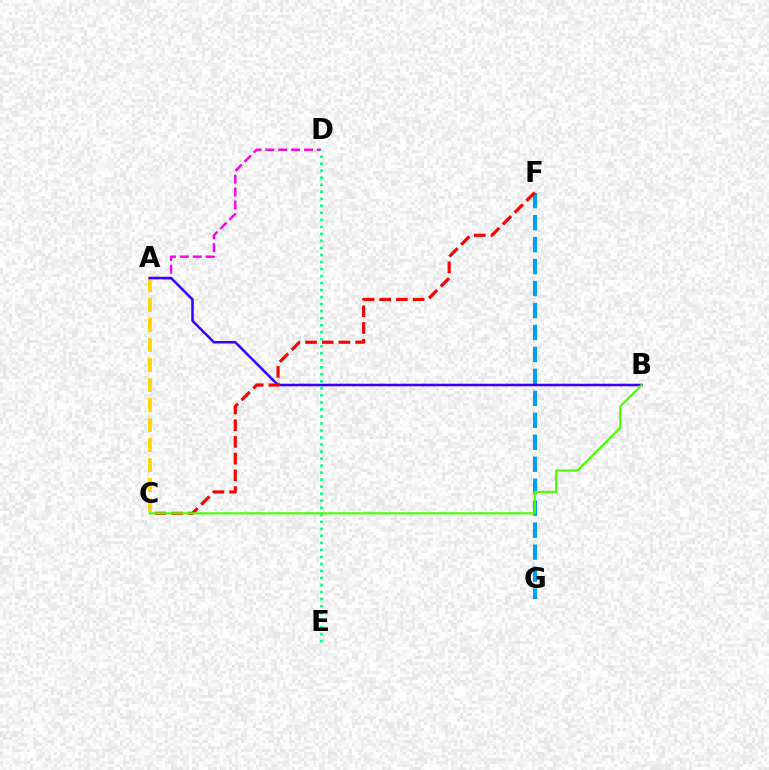{('A', 'D'): [{'color': '#ff00ed', 'line_style': 'dashed', 'thickness': 1.75}], ('F', 'G'): [{'color': '#009eff', 'line_style': 'dashed', 'thickness': 2.98}], ('A', 'C'): [{'color': '#ffd500', 'line_style': 'dashed', 'thickness': 2.72}], ('D', 'E'): [{'color': '#00ff86', 'line_style': 'dotted', 'thickness': 1.91}], ('A', 'B'): [{'color': '#3700ff', 'line_style': 'solid', 'thickness': 1.81}], ('C', 'F'): [{'color': '#ff0000', 'line_style': 'dashed', 'thickness': 2.27}], ('B', 'C'): [{'color': '#4fff00', 'line_style': 'solid', 'thickness': 1.58}]}